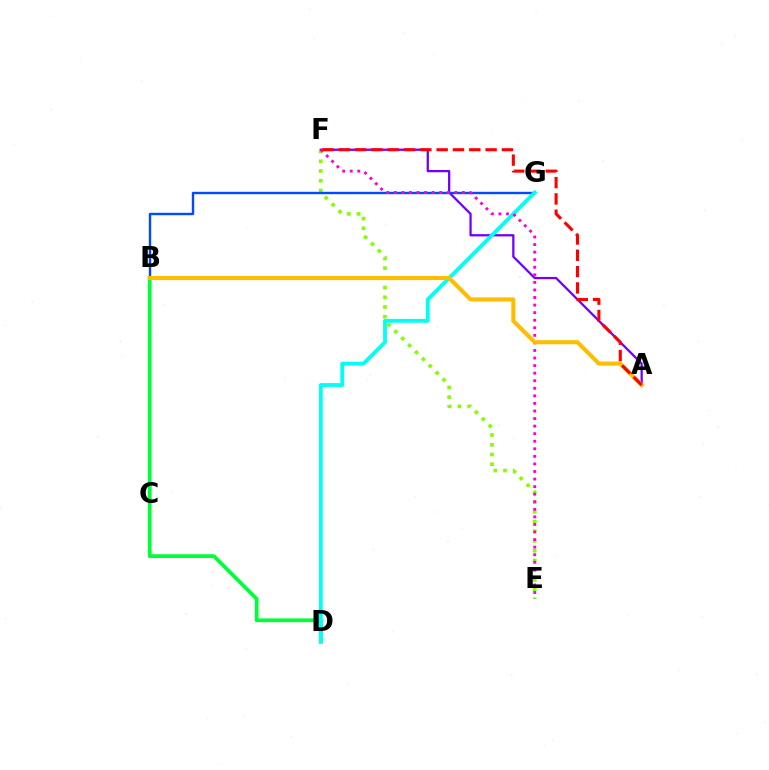{('B', 'D'): [{'color': '#00ff39', 'line_style': 'solid', 'thickness': 2.72}], ('E', 'F'): [{'color': '#84ff00', 'line_style': 'dotted', 'thickness': 2.64}, {'color': '#ff00cf', 'line_style': 'dotted', 'thickness': 2.06}], ('A', 'F'): [{'color': '#7200ff', 'line_style': 'solid', 'thickness': 1.63}, {'color': '#ff0000', 'line_style': 'dashed', 'thickness': 2.22}], ('B', 'G'): [{'color': '#004bff', 'line_style': 'solid', 'thickness': 1.73}], ('D', 'G'): [{'color': '#00fff6', 'line_style': 'solid', 'thickness': 2.74}], ('A', 'B'): [{'color': '#ffbd00', 'line_style': 'solid', 'thickness': 2.94}]}